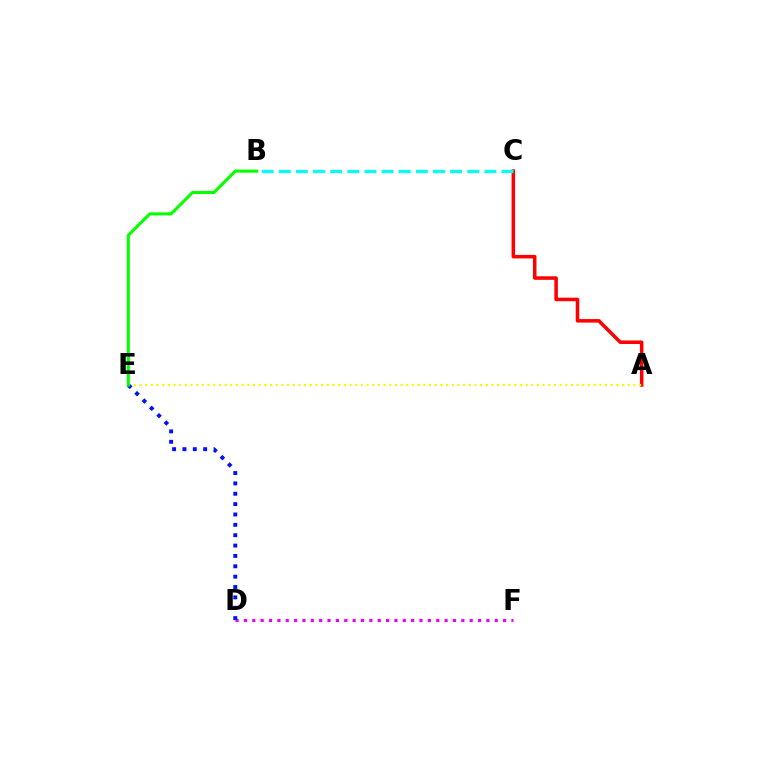{('A', 'C'): [{'color': '#ff0000', 'line_style': 'solid', 'thickness': 2.54}], ('D', 'F'): [{'color': '#ee00ff', 'line_style': 'dotted', 'thickness': 2.27}], ('B', 'C'): [{'color': '#00fff6', 'line_style': 'dashed', 'thickness': 2.33}], ('A', 'E'): [{'color': '#fcf500', 'line_style': 'dotted', 'thickness': 1.54}], ('D', 'E'): [{'color': '#0010ff', 'line_style': 'dotted', 'thickness': 2.82}], ('B', 'E'): [{'color': '#08ff00', 'line_style': 'solid', 'thickness': 2.22}]}